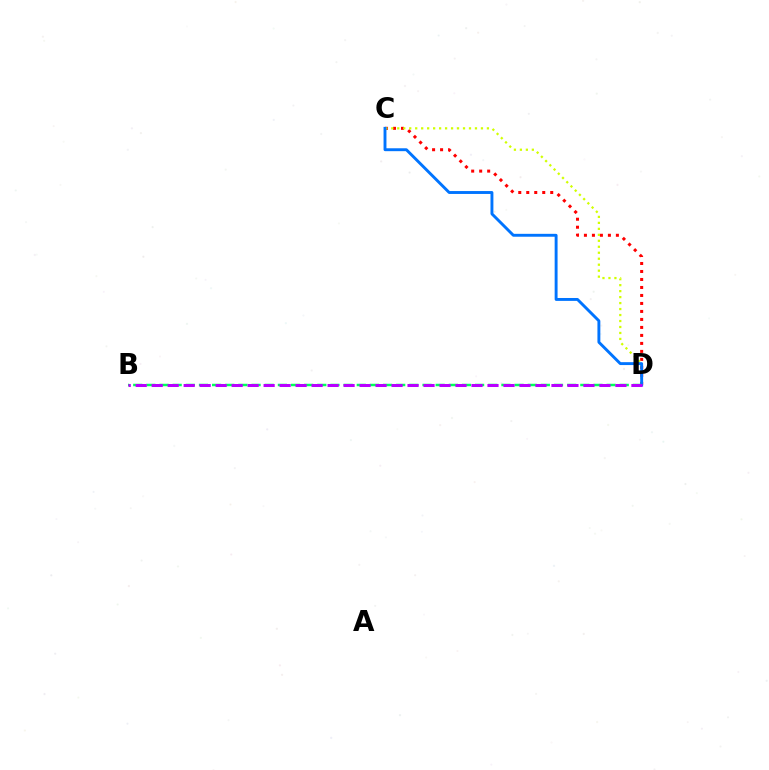{('C', 'D'): [{'color': '#ff0000', 'line_style': 'dotted', 'thickness': 2.17}, {'color': '#d1ff00', 'line_style': 'dotted', 'thickness': 1.62}, {'color': '#0074ff', 'line_style': 'solid', 'thickness': 2.09}], ('B', 'D'): [{'color': '#00ff5c', 'line_style': 'dashed', 'thickness': 1.79}, {'color': '#b900ff', 'line_style': 'dashed', 'thickness': 2.17}]}